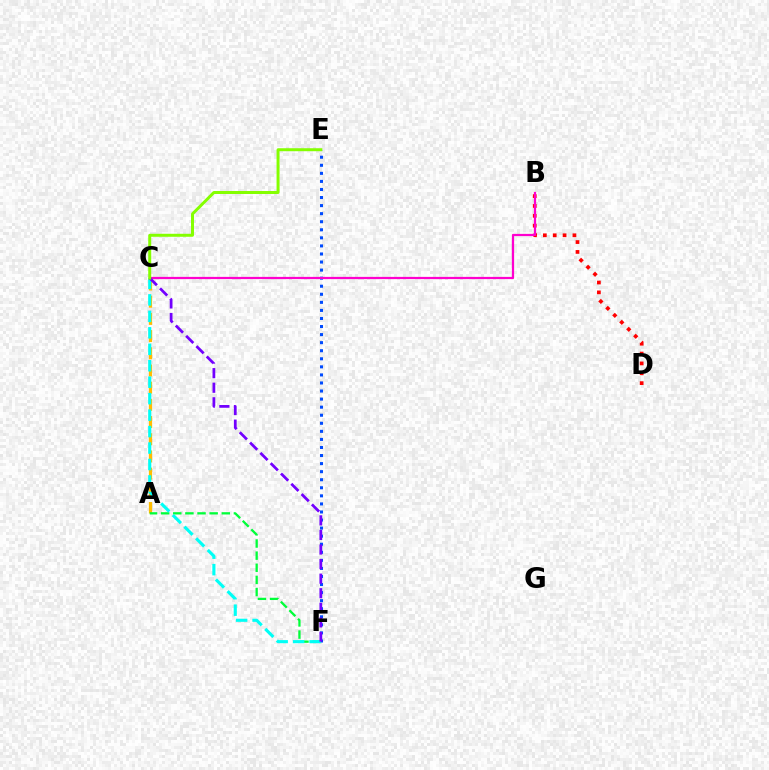{('A', 'C'): [{'color': '#ffbd00', 'line_style': 'dashed', 'thickness': 2.34}], ('E', 'F'): [{'color': '#004bff', 'line_style': 'dotted', 'thickness': 2.19}], ('A', 'F'): [{'color': '#00ff39', 'line_style': 'dashed', 'thickness': 1.65}], ('C', 'F'): [{'color': '#00fff6', 'line_style': 'dashed', 'thickness': 2.24}, {'color': '#7200ff', 'line_style': 'dashed', 'thickness': 1.98}], ('B', 'D'): [{'color': '#ff0000', 'line_style': 'dotted', 'thickness': 2.68}], ('B', 'C'): [{'color': '#ff00cf', 'line_style': 'solid', 'thickness': 1.6}], ('C', 'E'): [{'color': '#84ff00', 'line_style': 'solid', 'thickness': 2.15}]}